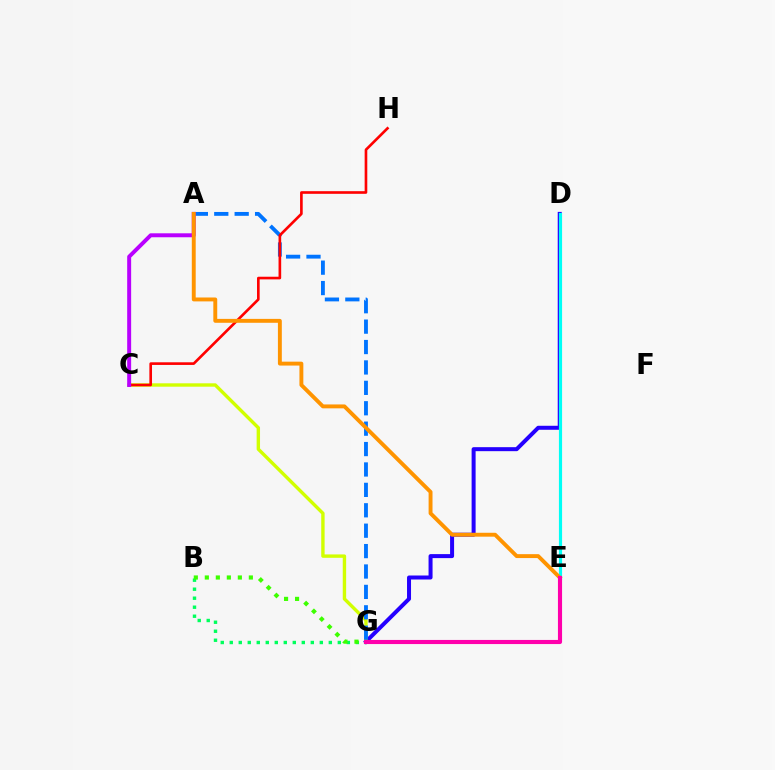{('D', 'G'): [{'color': '#2500ff', 'line_style': 'solid', 'thickness': 2.88}], ('C', 'G'): [{'color': '#d1ff00', 'line_style': 'solid', 'thickness': 2.44}], ('A', 'G'): [{'color': '#0074ff', 'line_style': 'dashed', 'thickness': 2.77}], ('D', 'E'): [{'color': '#00fff6', 'line_style': 'solid', 'thickness': 2.27}], ('C', 'H'): [{'color': '#ff0000', 'line_style': 'solid', 'thickness': 1.9}], ('A', 'C'): [{'color': '#b900ff', 'line_style': 'solid', 'thickness': 2.85}], ('B', 'G'): [{'color': '#00ff5c', 'line_style': 'dotted', 'thickness': 2.45}, {'color': '#3dff00', 'line_style': 'dotted', 'thickness': 2.99}], ('A', 'E'): [{'color': '#ff9400', 'line_style': 'solid', 'thickness': 2.81}], ('E', 'G'): [{'color': '#ff00ac', 'line_style': 'solid', 'thickness': 2.96}]}